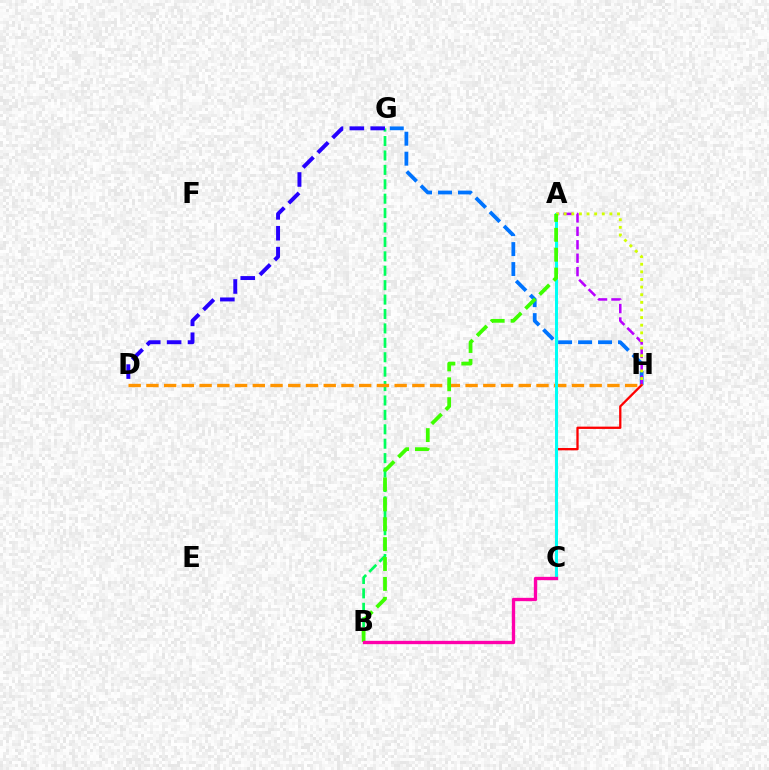{('G', 'H'): [{'color': '#0074ff', 'line_style': 'dashed', 'thickness': 2.71}], ('A', 'H'): [{'color': '#b900ff', 'line_style': 'dashed', 'thickness': 1.83}, {'color': '#d1ff00', 'line_style': 'dotted', 'thickness': 2.07}], ('B', 'G'): [{'color': '#00ff5c', 'line_style': 'dashed', 'thickness': 1.96}], ('C', 'H'): [{'color': '#ff0000', 'line_style': 'solid', 'thickness': 1.66}], ('D', 'H'): [{'color': '#ff9400', 'line_style': 'dashed', 'thickness': 2.41}], ('A', 'C'): [{'color': '#00fff6', 'line_style': 'solid', 'thickness': 2.16}], ('A', 'B'): [{'color': '#3dff00', 'line_style': 'dashed', 'thickness': 2.7}], ('D', 'G'): [{'color': '#2500ff', 'line_style': 'dashed', 'thickness': 2.84}], ('B', 'C'): [{'color': '#ff00ac', 'line_style': 'solid', 'thickness': 2.4}]}